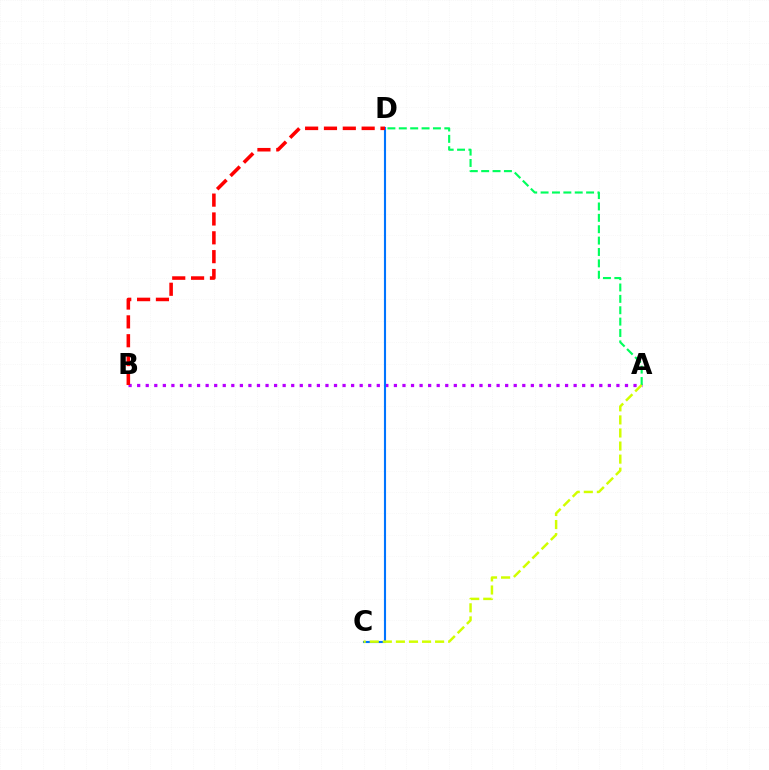{('A', 'B'): [{'color': '#b900ff', 'line_style': 'dotted', 'thickness': 2.33}], ('A', 'D'): [{'color': '#00ff5c', 'line_style': 'dashed', 'thickness': 1.55}], ('C', 'D'): [{'color': '#0074ff', 'line_style': 'solid', 'thickness': 1.52}], ('A', 'C'): [{'color': '#d1ff00', 'line_style': 'dashed', 'thickness': 1.78}], ('B', 'D'): [{'color': '#ff0000', 'line_style': 'dashed', 'thickness': 2.56}]}